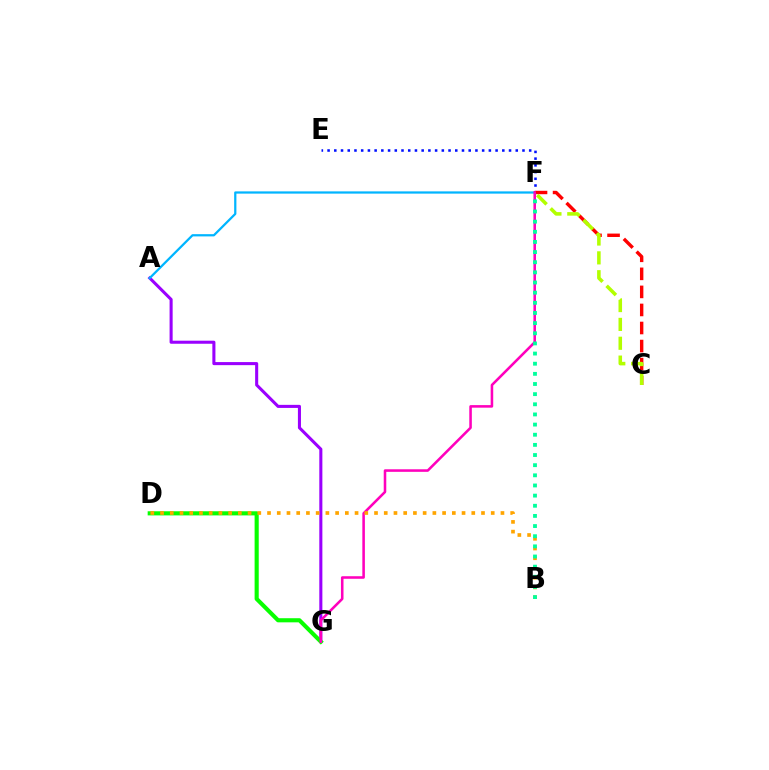{('E', 'F'): [{'color': '#0010ff', 'line_style': 'dotted', 'thickness': 1.83}], ('A', 'G'): [{'color': '#9b00ff', 'line_style': 'solid', 'thickness': 2.21}], ('A', 'F'): [{'color': '#00b5ff', 'line_style': 'solid', 'thickness': 1.62}], ('D', 'G'): [{'color': '#08ff00', 'line_style': 'solid', 'thickness': 2.97}], ('C', 'F'): [{'color': '#ff0000', 'line_style': 'dashed', 'thickness': 2.45}, {'color': '#b3ff00', 'line_style': 'dashed', 'thickness': 2.56}], ('F', 'G'): [{'color': '#ff00bd', 'line_style': 'solid', 'thickness': 1.84}], ('B', 'D'): [{'color': '#ffa500', 'line_style': 'dotted', 'thickness': 2.64}], ('B', 'F'): [{'color': '#00ff9d', 'line_style': 'dotted', 'thickness': 2.76}]}